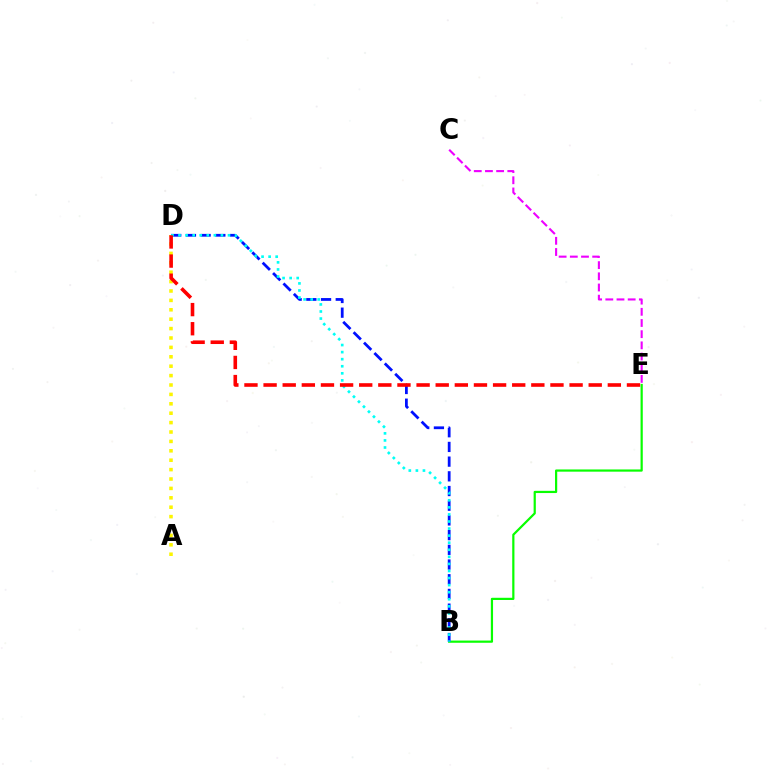{('A', 'D'): [{'color': '#fcf500', 'line_style': 'dotted', 'thickness': 2.55}], ('B', 'E'): [{'color': '#08ff00', 'line_style': 'solid', 'thickness': 1.59}], ('B', 'D'): [{'color': '#0010ff', 'line_style': 'dashed', 'thickness': 2.0}, {'color': '#00fff6', 'line_style': 'dotted', 'thickness': 1.92}], ('C', 'E'): [{'color': '#ee00ff', 'line_style': 'dashed', 'thickness': 1.52}], ('D', 'E'): [{'color': '#ff0000', 'line_style': 'dashed', 'thickness': 2.6}]}